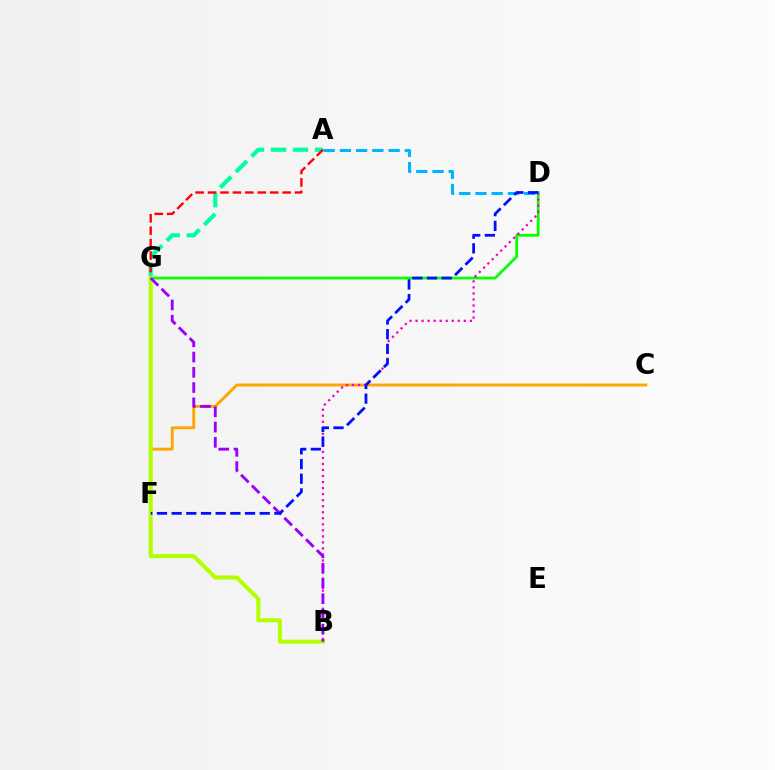{('A', 'G'): [{'color': '#00ff9d', 'line_style': 'dashed', 'thickness': 2.99}, {'color': '#ff0000', 'line_style': 'dashed', 'thickness': 1.69}], ('A', 'D'): [{'color': '#00b5ff', 'line_style': 'dashed', 'thickness': 2.21}], ('D', 'G'): [{'color': '#08ff00', 'line_style': 'solid', 'thickness': 2.0}], ('C', 'F'): [{'color': '#ffa500', 'line_style': 'solid', 'thickness': 2.07}], ('B', 'G'): [{'color': '#b3ff00', 'line_style': 'solid', 'thickness': 2.9}, {'color': '#9b00ff', 'line_style': 'dashed', 'thickness': 2.07}], ('B', 'D'): [{'color': '#ff00bd', 'line_style': 'dotted', 'thickness': 1.64}], ('D', 'F'): [{'color': '#0010ff', 'line_style': 'dashed', 'thickness': 1.99}]}